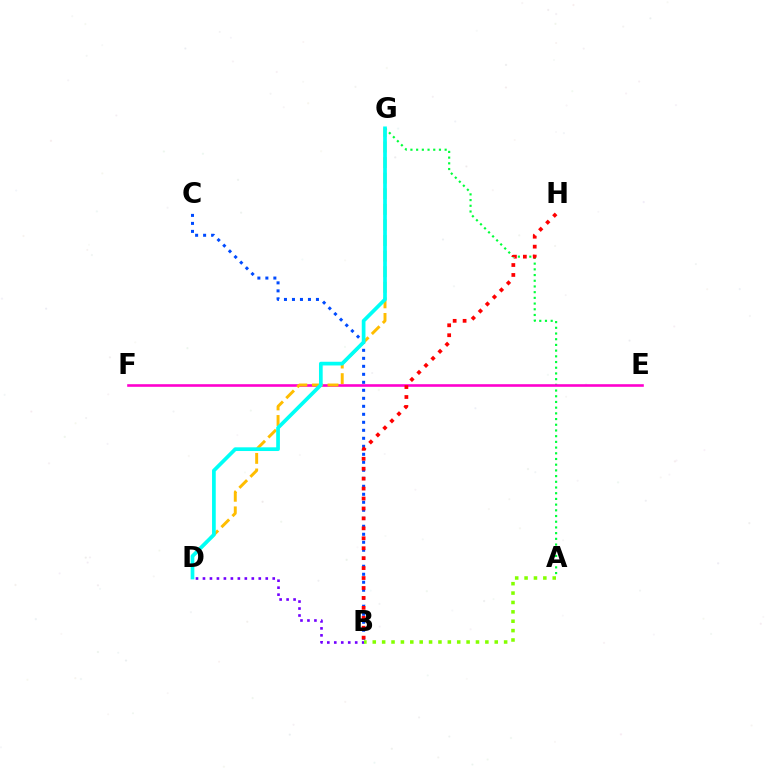{('B', 'C'): [{'color': '#004bff', 'line_style': 'dotted', 'thickness': 2.17}], ('A', 'G'): [{'color': '#00ff39', 'line_style': 'dotted', 'thickness': 1.55}], ('E', 'F'): [{'color': '#ff00cf', 'line_style': 'solid', 'thickness': 1.88}], ('D', 'G'): [{'color': '#ffbd00', 'line_style': 'dashed', 'thickness': 2.12}, {'color': '#00fff6', 'line_style': 'solid', 'thickness': 2.67}], ('B', 'H'): [{'color': '#ff0000', 'line_style': 'dotted', 'thickness': 2.7}], ('B', 'D'): [{'color': '#7200ff', 'line_style': 'dotted', 'thickness': 1.9}], ('A', 'B'): [{'color': '#84ff00', 'line_style': 'dotted', 'thickness': 2.55}]}